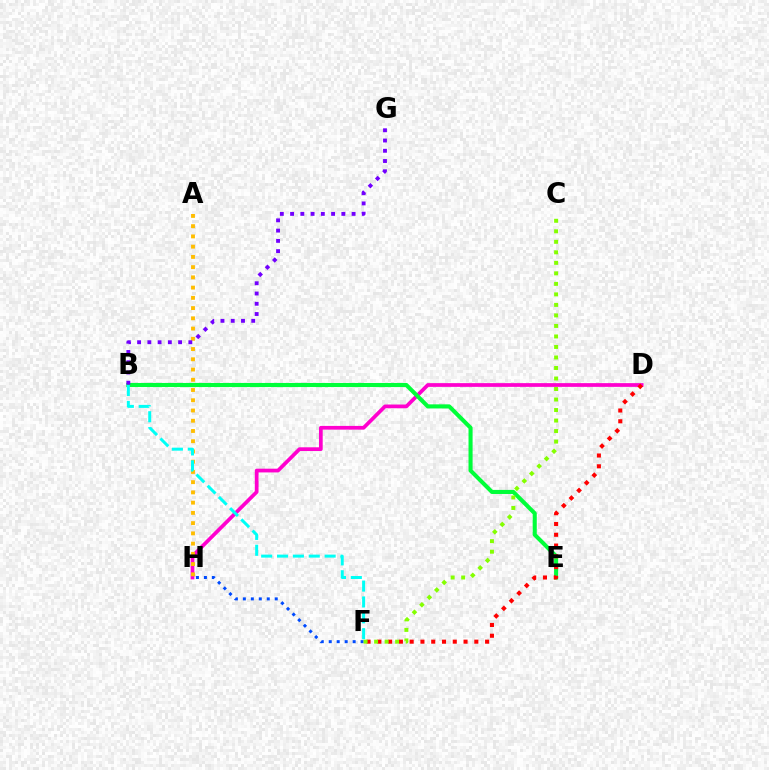{('F', 'H'): [{'color': '#004bff', 'line_style': 'dotted', 'thickness': 2.17}], ('D', 'H'): [{'color': '#ff00cf', 'line_style': 'solid', 'thickness': 2.69}], ('B', 'E'): [{'color': '#00ff39', 'line_style': 'solid', 'thickness': 2.93}], ('A', 'H'): [{'color': '#ffbd00', 'line_style': 'dotted', 'thickness': 2.78}], ('D', 'F'): [{'color': '#ff0000', 'line_style': 'dotted', 'thickness': 2.93}], ('B', 'G'): [{'color': '#7200ff', 'line_style': 'dotted', 'thickness': 2.79}], ('C', 'F'): [{'color': '#84ff00', 'line_style': 'dotted', 'thickness': 2.86}], ('B', 'F'): [{'color': '#00fff6', 'line_style': 'dashed', 'thickness': 2.15}]}